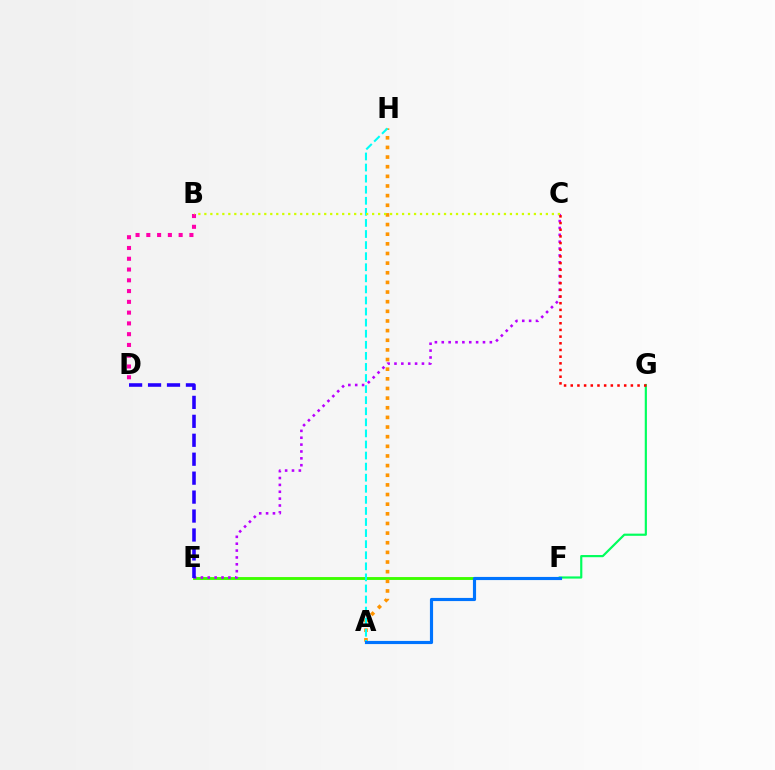{('E', 'F'): [{'color': '#3dff00', 'line_style': 'solid', 'thickness': 2.08}], ('F', 'G'): [{'color': '#00ff5c', 'line_style': 'solid', 'thickness': 1.57}], ('B', 'D'): [{'color': '#ff00ac', 'line_style': 'dotted', 'thickness': 2.93}], ('A', 'H'): [{'color': '#ff9400', 'line_style': 'dotted', 'thickness': 2.62}, {'color': '#00fff6', 'line_style': 'dashed', 'thickness': 1.5}], ('C', 'E'): [{'color': '#b900ff', 'line_style': 'dotted', 'thickness': 1.87}], ('C', 'G'): [{'color': '#ff0000', 'line_style': 'dotted', 'thickness': 1.82}], ('B', 'C'): [{'color': '#d1ff00', 'line_style': 'dotted', 'thickness': 1.63}], ('A', 'F'): [{'color': '#0074ff', 'line_style': 'solid', 'thickness': 2.27}], ('D', 'E'): [{'color': '#2500ff', 'line_style': 'dashed', 'thickness': 2.57}]}